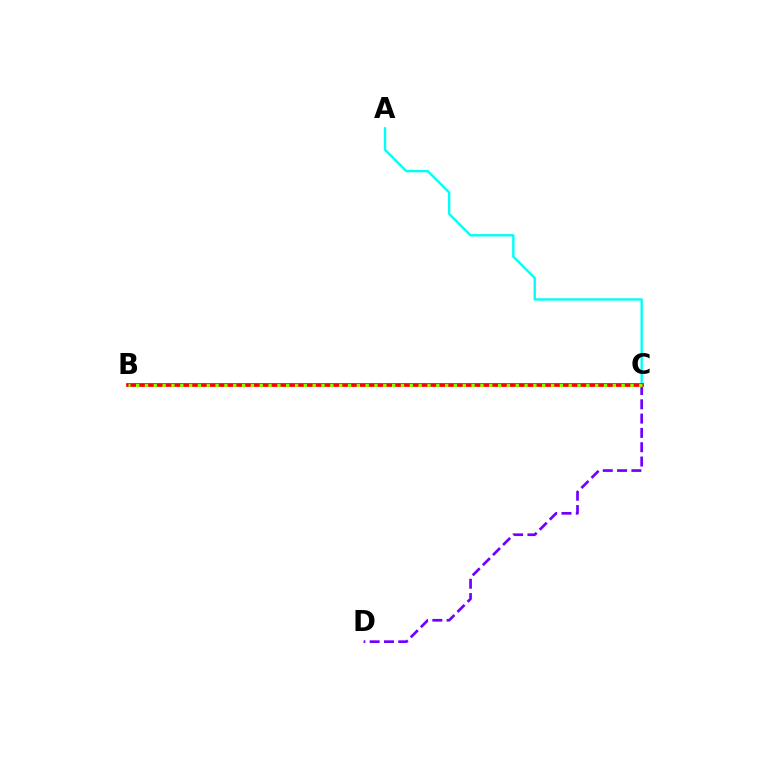{('A', 'C'): [{'color': '#00fff6', 'line_style': 'solid', 'thickness': 1.71}], ('C', 'D'): [{'color': '#7200ff', 'line_style': 'dashed', 'thickness': 1.94}], ('B', 'C'): [{'color': '#ff0000', 'line_style': 'solid', 'thickness': 2.7}, {'color': '#84ff00', 'line_style': 'dotted', 'thickness': 2.4}]}